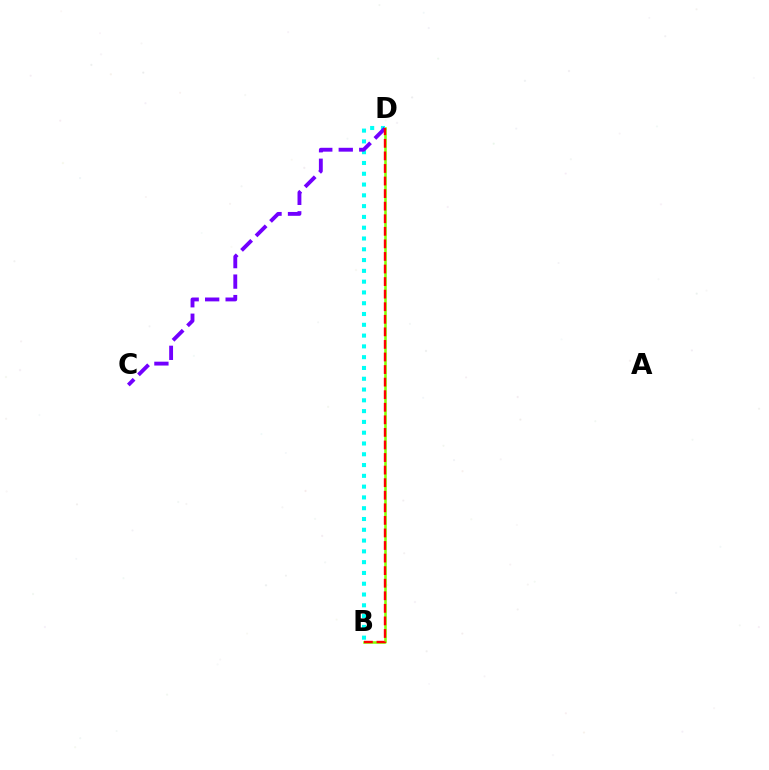{('B', 'D'): [{'color': '#84ff00', 'line_style': 'solid', 'thickness': 1.84}, {'color': '#00fff6', 'line_style': 'dotted', 'thickness': 2.93}, {'color': '#ff0000', 'line_style': 'dashed', 'thickness': 1.71}], ('C', 'D'): [{'color': '#7200ff', 'line_style': 'dashed', 'thickness': 2.78}]}